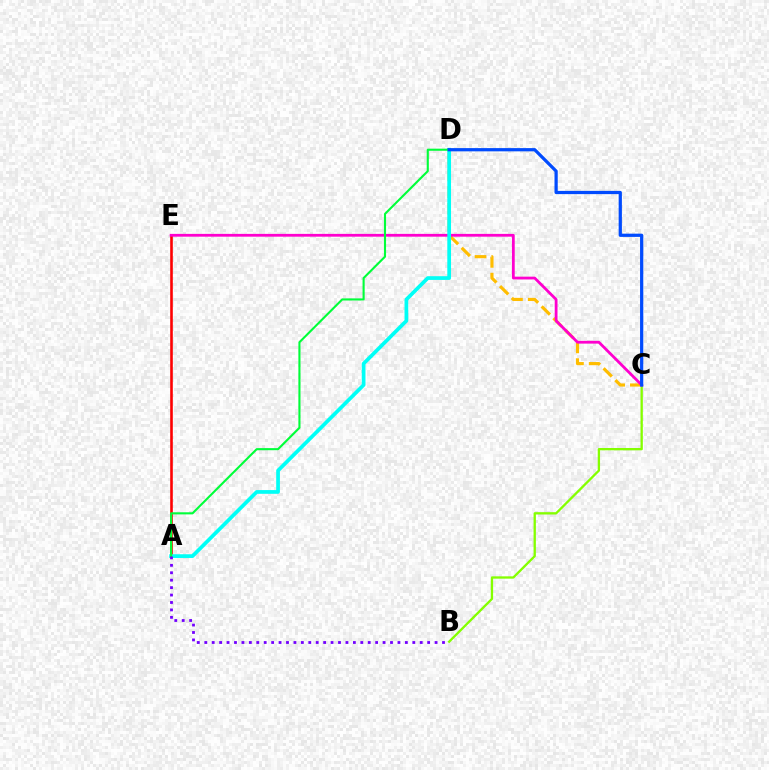{('B', 'C'): [{'color': '#84ff00', 'line_style': 'solid', 'thickness': 1.67}], ('C', 'D'): [{'color': '#ffbd00', 'line_style': 'dashed', 'thickness': 2.27}, {'color': '#004bff', 'line_style': 'solid', 'thickness': 2.33}], ('A', 'E'): [{'color': '#ff0000', 'line_style': 'solid', 'thickness': 1.88}], ('C', 'E'): [{'color': '#ff00cf', 'line_style': 'solid', 'thickness': 2.01}], ('A', 'D'): [{'color': '#00fff6', 'line_style': 'solid', 'thickness': 2.68}, {'color': '#00ff39', 'line_style': 'solid', 'thickness': 1.52}], ('A', 'B'): [{'color': '#7200ff', 'line_style': 'dotted', 'thickness': 2.02}]}